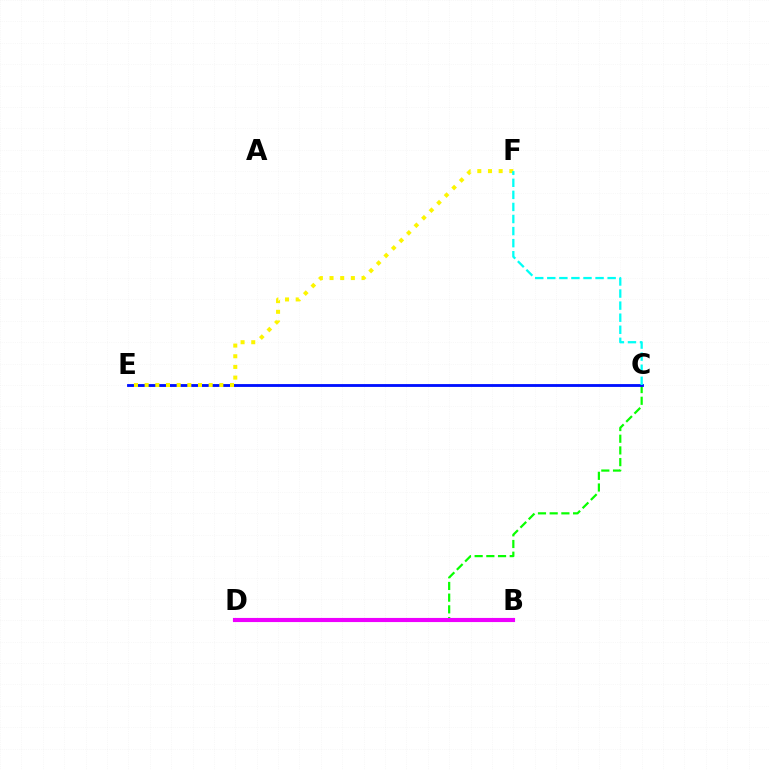{('C', 'D'): [{'color': '#08ff00', 'line_style': 'dashed', 'thickness': 1.59}], ('C', 'E'): [{'color': '#0010ff', 'line_style': 'solid', 'thickness': 2.04}], ('B', 'D'): [{'color': '#ff0000', 'line_style': 'dashed', 'thickness': 2.73}, {'color': '#ee00ff', 'line_style': 'solid', 'thickness': 2.97}], ('E', 'F'): [{'color': '#fcf500', 'line_style': 'dotted', 'thickness': 2.9}], ('C', 'F'): [{'color': '#00fff6', 'line_style': 'dashed', 'thickness': 1.64}]}